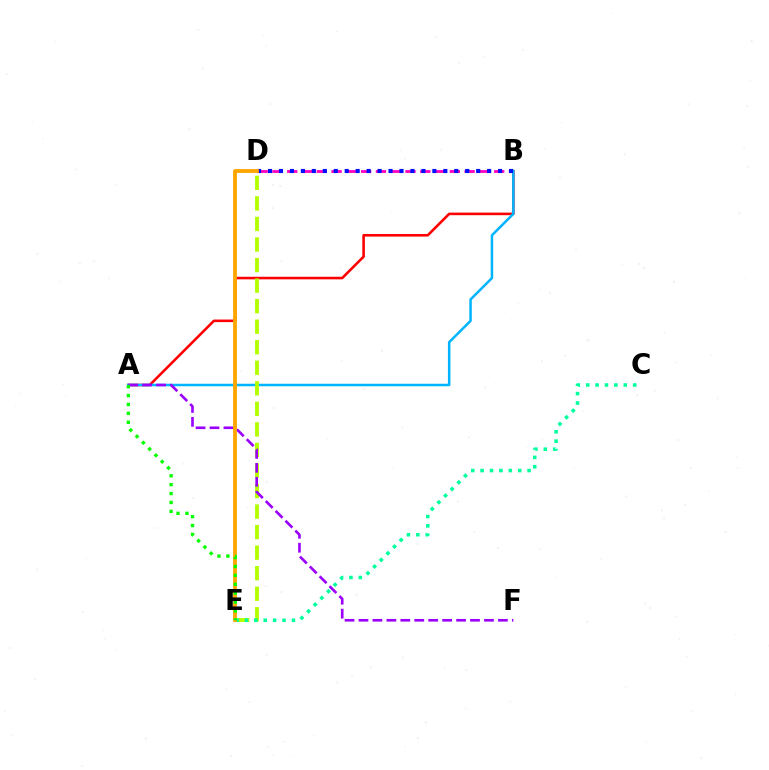{('B', 'D'): [{'color': '#ff00bd', 'line_style': 'dashed', 'thickness': 2.01}, {'color': '#0010ff', 'line_style': 'dotted', 'thickness': 2.98}], ('A', 'B'): [{'color': '#ff0000', 'line_style': 'solid', 'thickness': 1.86}, {'color': '#00b5ff', 'line_style': 'solid', 'thickness': 1.8}], ('D', 'E'): [{'color': '#b3ff00', 'line_style': 'dashed', 'thickness': 2.79}, {'color': '#ffa500', 'line_style': 'solid', 'thickness': 2.75}], ('C', 'E'): [{'color': '#00ff9d', 'line_style': 'dotted', 'thickness': 2.55}], ('A', 'F'): [{'color': '#9b00ff', 'line_style': 'dashed', 'thickness': 1.89}], ('A', 'E'): [{'color': '#08ff00', 'line_style': 'dotted', 'thickness': 2.42}]}